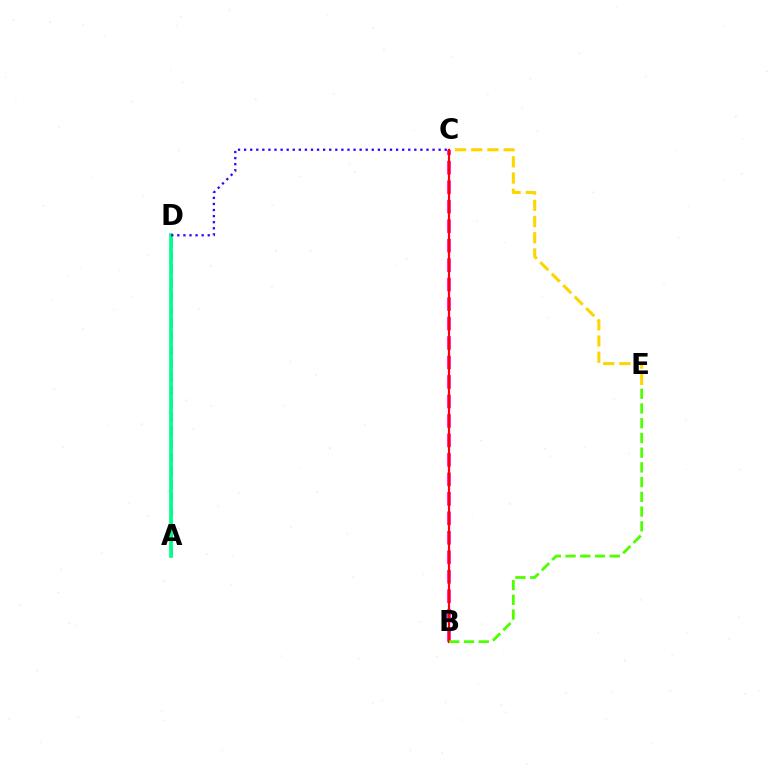{('A', 'D'): [{'color': '#009eff', 'line_style': 'dashed', 'thickness': 1.83}, {'color': '#00ff86', 'line_style': 'solid', 'thickness': 2.65}], ('C', 'E'): [{'color': '#ffd500', 'line_style': 'dashed', 'thickness': 2.2}], ('C', 'D'): [{'color': '#3700ff', 'line_style': 'dotted', 'thickness': 1.65}], ('B', 'C'): [{'color': '#ff00ed', 'line_style': 'dashed', 'thickness': 2.65}, {'color': '#ff0000', 'line_style': 'solid', 'thickness': 1.57}], ('B', 'E'): [{'color': '#4fff00', 'line_style': 'dashed', 'thickness': 2.0}]}